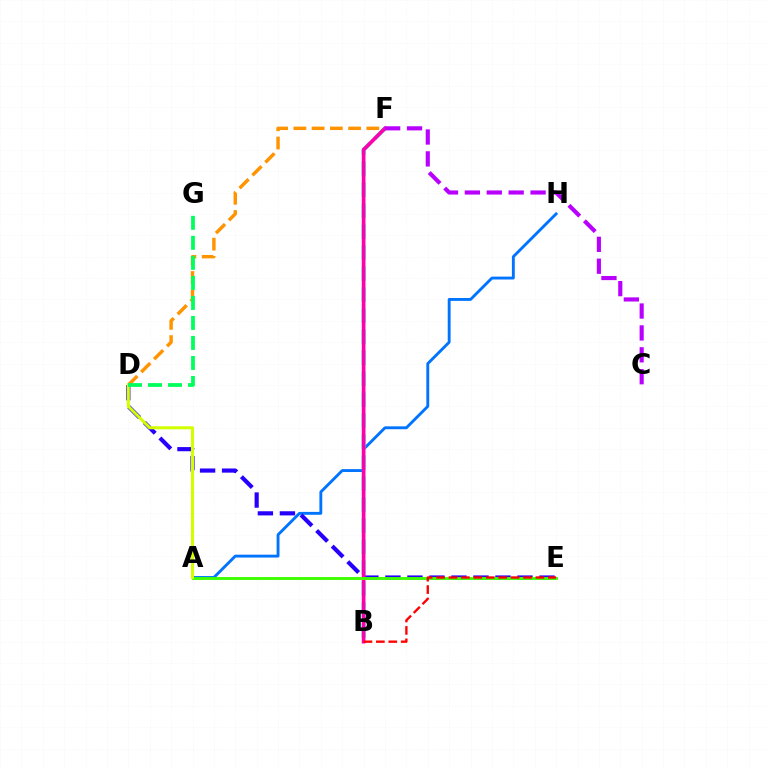{('A', 'H'): [{'color': '#0074ff', 'line_style': 'solid', 'thickness': 2.07}], ('D', 'E'): [{'color': '#2500ff', 'line_style': 'dashed', 'thickness': 2.99}], ('B', 'F'): [{'color': '#00fff6', 'line_style': 'dashed', 'thickness': 2.85}, {'color': '#ff00ac', 'line_style': 'solid', 'thickness': 2.65}], ('D', 'F'): [{'color': '#ff9400', 'line_style': 'dashed', 'thickness': 2.48}], ('A', 'E'): [{'color': '#3dff00', 'line_style': 'solid', 'thickness': 2.08}], ('A', 'D'): [{'color': '#d1ff00', 'line_style': 'solid', 'thickness': 2.21}], ('C', 'F'): [{'color': '#b900ff', 'line_style': 'dashed', 'thickness': 2.97}], ('B', 'E'): [{'color': '#ff0000', 'line_style': 'dashed', 'thickness': 1.69}], ('D', 'G'): [{'color': '#00ff5c', 'line_style': 'dashed', 'thickness': 2.72}]}